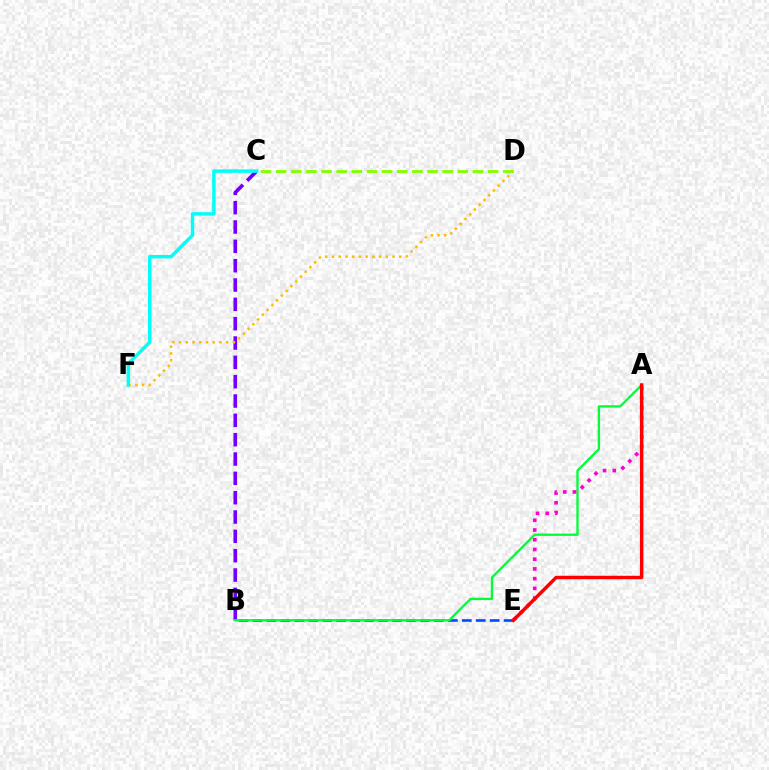{('B', 'E'): [{'color': '#004bff', 'line_style': 'dashed', 'thickness': 1.9}], ('B', 'C'): [{'color': '#7200ff', 'line_style': 'dashed', 'thickness': 2.63}], ('D', 'F'): [{'color': '#ffbd00', 'line_style': 'dotted', 'thickness': 1.83}], ('C', 'F'): [{'color': '#00fff6', 'line_style': 'solid', 'thickness': 2.48}], ('A', 'B'): [{'color': '#00ff39', 'line_style': 'solid', 'thickness': 1.67}], ('C', 'D'): [{'color': '#84ff00', 'line_style': 'dashed', 'thickness': 2.06}], ('A', 'E'): [{'color': '#ff00cf', 'line_style': 'dotted', 'thickness': 2.64}, {'color': '#ff0000', 'line_style': 'solid', 'thickness': 2.48}]}